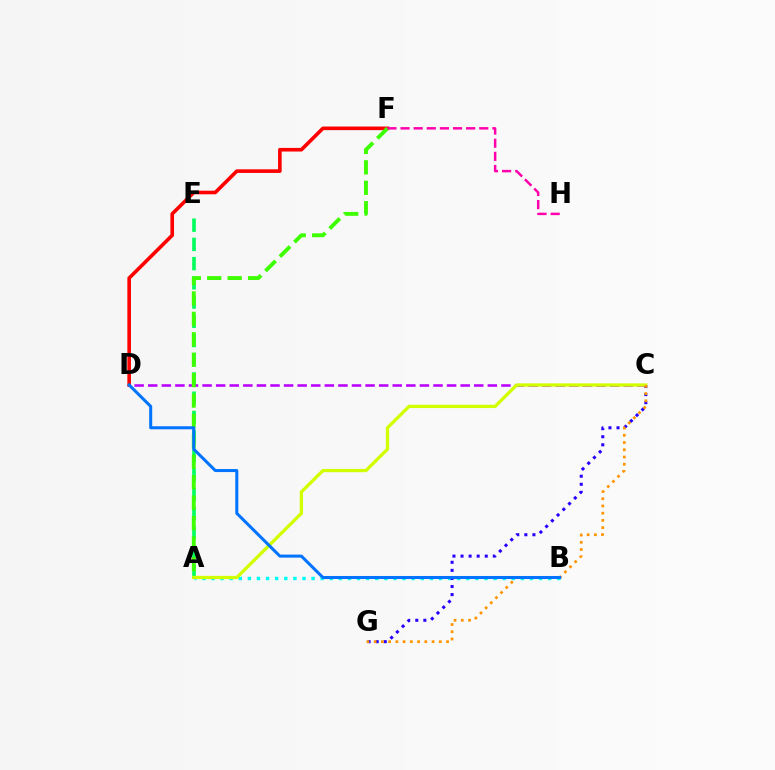{('A', 'E'): [{'color': '#00ff5c', 'line_style': 'dashed', 'thickness': 2.61}], ('A', 'B'): [{'color': '#00fff6', 'line_style': 'dotted', 'thickness': 2.47}], ('C', 'D'): [{'color': '#b900ff', 'line_style': 'dashed', 'thickness': 1.85}], ('C', 'G'): [{'color': '#2500ff', 'line_style': 'dotted', 'thickness': 2.19}, {'color': '#ff9400', 'line_style': 'dotted', 'thickness': 1.97}], ('A', 'C'): [{'color': '#d1ff00', 'line_style': 'solid', 'thickness': 2.36}], ('D', 'F'): [{'color': '#ff0000', 'line_style': 'solid', 'thickness': 2.6}], ('A', 'F'): [{'color': '#3dff00', 'line_style': 'dashed', 'thickness': 2.78}], ('B', 'D'): [{'color': '#0074ff', 'line_style': 'solid', 'thickness': 2.18}], ('F', 'H'): [{'color': '#ff00ac', 'line_style': 'dashed', 'thickness': 1.78}]}